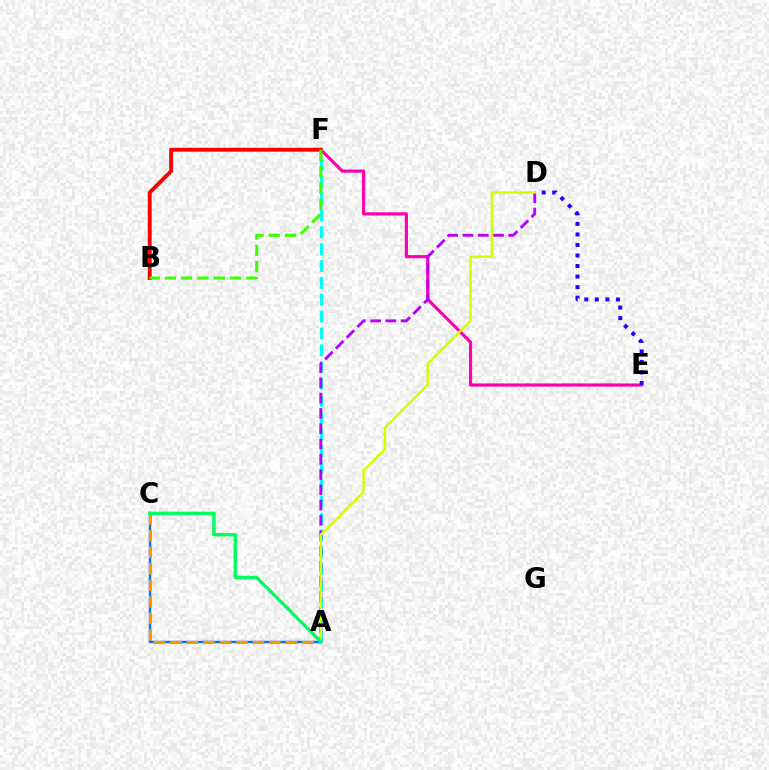{('A', 'F'): [{'color': '#00fff6', 'line_style': 'dashed', 'thickness': 2.29}], ('E', 'F'): [{'color': '#ff00ac', 'line_style': 'solid', 'thickness': 2.27}], ('A', 'C'): [{'color': '#0074ff', 'line_style': 'solid', 'thickness': 1.75}, {'color': '#ff9400', 'line_style': 'dashed', 'thickness': 2.24}, {'color': '#00ff5c', 'line_style': 'solid', 'thickness': 2.41}], ('A', 'D'): [{'color': '#b900ff', 'line_style': 'dashed', 'thickness': 2.08}, {'color': '#d1ff00', 'line_style': 'solid', 'thickness': 1.74}], ('D', 'E'): [{'color': '#2500ff', 'line_style': 'dotted', 'thickness': 2.86}], ('B', 'F'): [{'color': '#ff0000', 'line_style': 'solid', 'thickness': 2.81}, {'color': '#3dff00', 'line_style': 'dashed', 'thickness': 2.21}]}